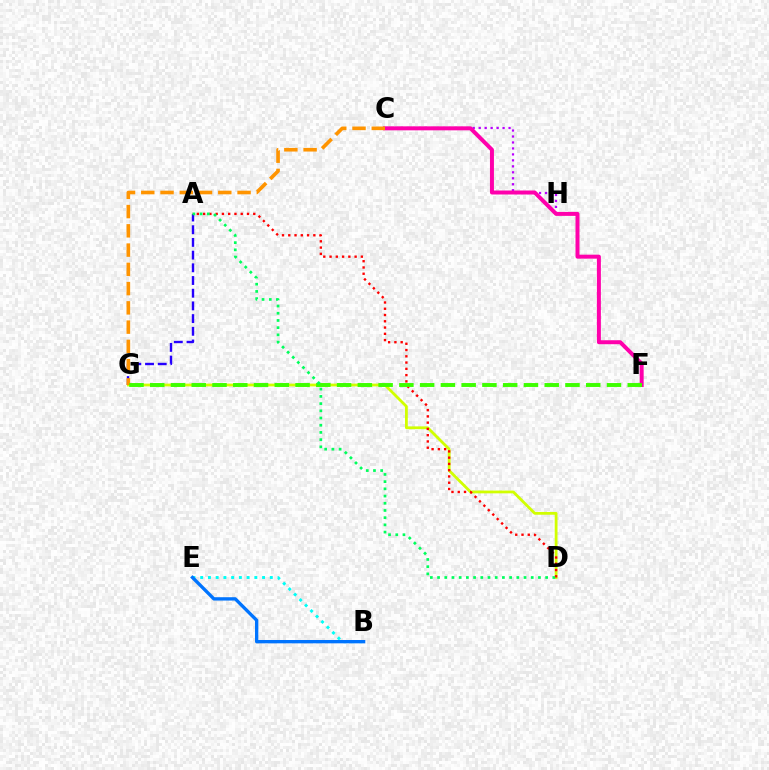{('C', 'H'): [{'color': '#b900ff', 'line_style': 'dotted', 'thickness': 1.62}], ('B', 'E'): [{'color': '#00fff6', 'line_style': 'dotted', 'thickness': 2.1}, {'color': '#0074ff', 'line_style': 'solid', 'thickness': 2.41}], ('A', 'G'): [{'color': '#2500ff', 'line_style': 'dashed', 'thickness': 1.72}], ('C', 'F'): [{'color': '#ff00ac', 'line_style': 'solid', 'thickness': 2.87}], ('D', 'G'): [{'color': '#d1ff00', 'line_style': 'solid', 'thickness': 2.01}], ('C', 'G'): [{'color': '#ff9400', 'line_style': 'dashed', 'thickness': 2.62}], ('A', 'D'): [{'color': '#ff0000', 'line_style': 'dotted', 'thickness': 1.7}, {'color': '#00ff5c', 'line_style': 'dotted', 'thickness': 1.96}], ('F', 'G'): [{'color': '#3dff00', 'line_style': 'dashed', 'thickness': 2.82}]}